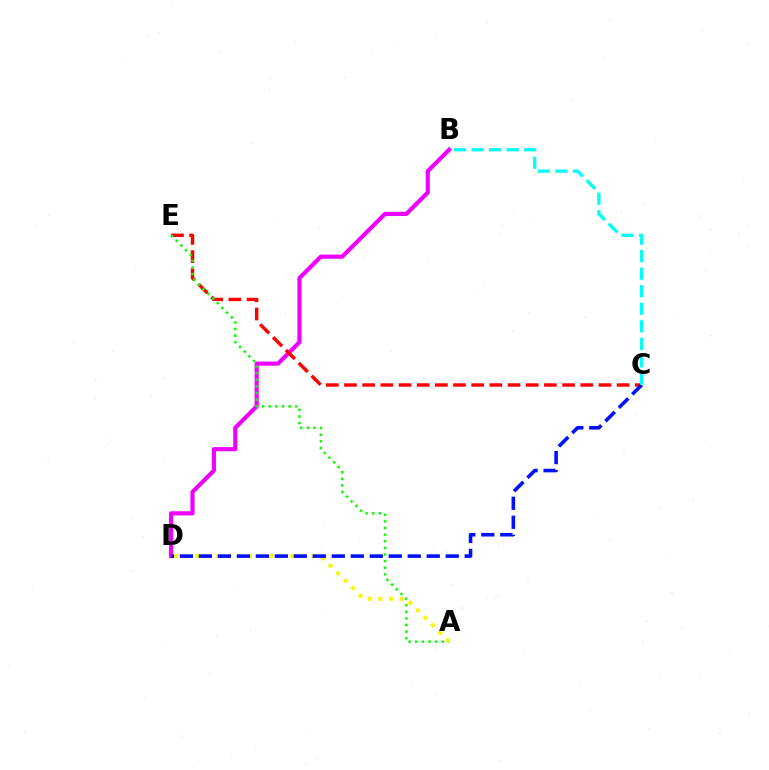{('B', 'D'): [{'color': '#ee00ff', 'line_style': 'solid', 'thickness': 2.98}], ('C', 'E'): [{'color': '#ff0000', 'line_style': 'dashed', 'thickness': 2.47}], ('A', 'E'): [{'color': '#08ff00', 'line_style': 'dotted', 'thickness': 1.8}], ('A', 'D'): [{'color': '#fcf500', 'line_style': 'dotted', 'thickness': 2.87}], ('C', 'D'): [{'color': '#0010ff', 'line_style': 'dashed', 'thickness': 2.58}], ('B', 'C'): [{'color': '#00fff6', 'line_style': 'dashed', 'thickness': 2.38}]}